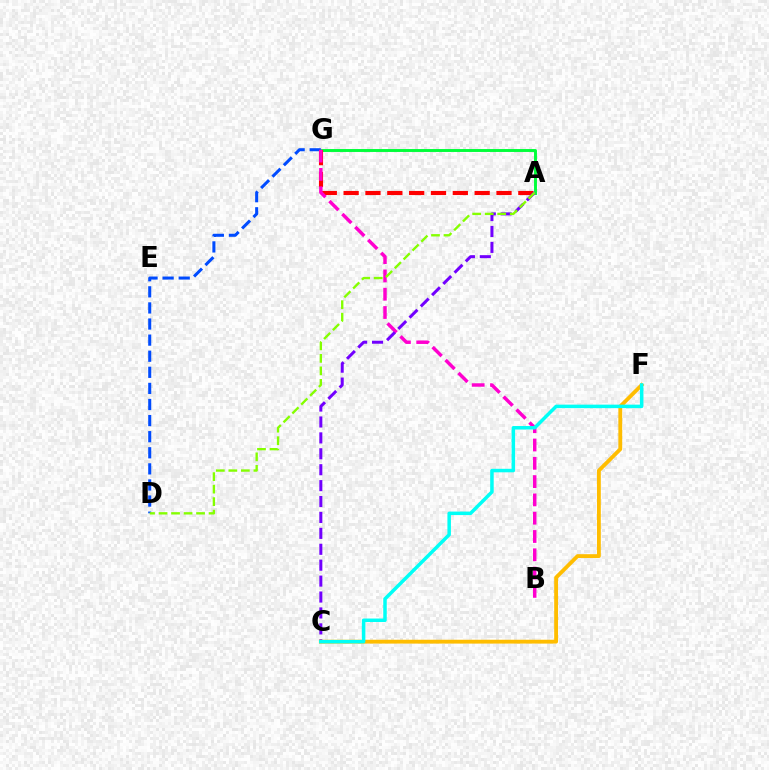{('A', 'G'): [{'color': '#00ff39', 'line_style': 'solid', 'thickness': 2.11}, {'color': '#ff0000', 'line_style': 'dashed', 'thickness': 2.97}], ('D', 'G'): [{'color': '#004bff', 'line_style': 'dashed', 'thickness': 2.19}], ('B', 'G'): [{'color': '#ff00cf', 'line_style': 'dashed', 'thickness': 2.49}], ('A', 'C'): [{'color': '#7200ff', 'line_style': 'dashed', 'thickness': 2.16}], ('C', 'F'): [{'color': '#ffbd00', 'line_style': 'solid', 'thickness': 2.77}, {'color': '#00fff6', 'line_style': 'solid', 'thickness': 2.52}], ('A', 'D'): [{'color': '#84ff00', 'line_style': 'dashed', 'thickness': 1.7}]}